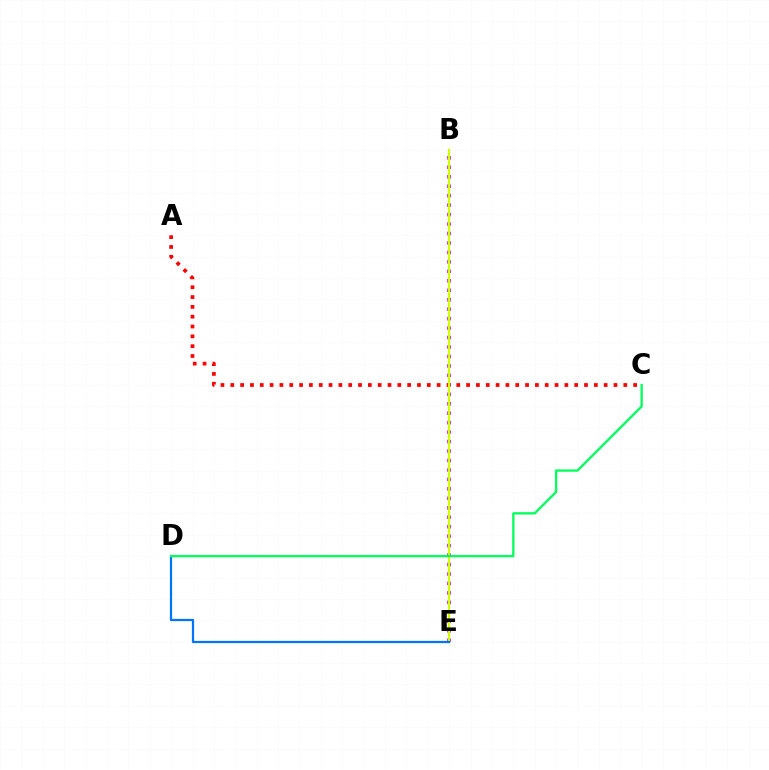{('B', 'E'): [{'color': '#b900ff', 'line_style': 'dotted', 'thickness': 2.57}, {'color': '#d1ff00', 'line_style': 'solid', 'thickness': 1.55}], ('A', 'C'): [{'color': '#ff0000', 'line_style': 'dotted', 'thickness': 2.67}], ('D', 'E'): [{'color': '#0074ff', 'line_style': 'solid', 'thickness': 1.61}], ('C', 'D'): [{'color': '#00ff5c', 'line_style': 'solid', 'thickness': 1.65}]}